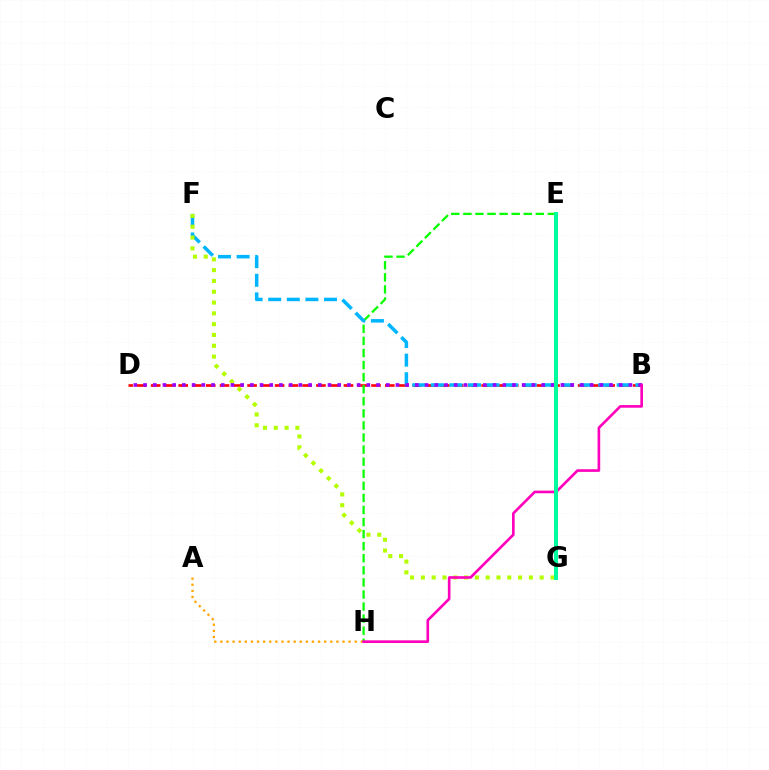{('B', 'D'): [{'color': '#ff0000', 'line_style': 'dashed', 'thickness': 1.87}, {'color': '#9b00ff', 'line_style': 'dotted', 'thickness': 2.64}], ('E', 'H'): [{'color': '#08ff00', 'line_style': 'dashed', 'thickness': 1.64}], ('B', 'F'): [{'color': '#00b5ff', 'line_style': 'dashed', 'thickness': 2.53}], ('F', 'G'): [{'color': '#b3ff00', 'line_style': 'dotted', 'thickness': 2.93}], ('A', 'H'): [{'color': '#ffa500', 'line_style': 'dotted', 'thickness': 1.66}], ('E', 'G'): [{'color': '#0010ff', 'line_style': 'solid', 'thickness': 2.62}, {'color': '#00ff9d', 'line_style': 'solid', 'thickness': 2.84}], ('B', 'H'): [{'color': '#ff00bd', 'line_style': 'solid', 'thickness': 1.9}]}